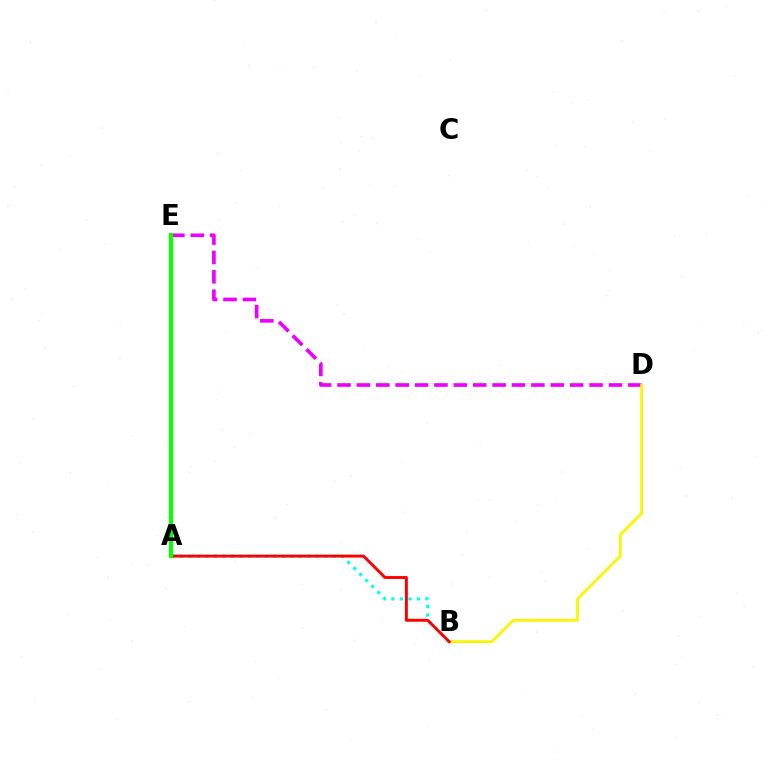{('D', 'E'): [{'color': '#ee00ff', 'line_style': 'dashed', 'thickness': 2.63}], ('A', 'E'): [{'color': '#0010ff', 'line_style': 'solid', 'thickness': 1.53}, {'color': '#08ff00', 'line_style': 'solid', 'thickness': 2.99}], ('B', 'D'): [{'color': '#fcf500', 'line_style': 'solid', 'thickness': 2.01}], ('A', 'B'): [{'color': '#00fff6', 'line_style': 'dotted', 'thickness': 2.31}, {'color': '#ff0000', 'line_style': 'solid', 'thickness': 2.09}]}